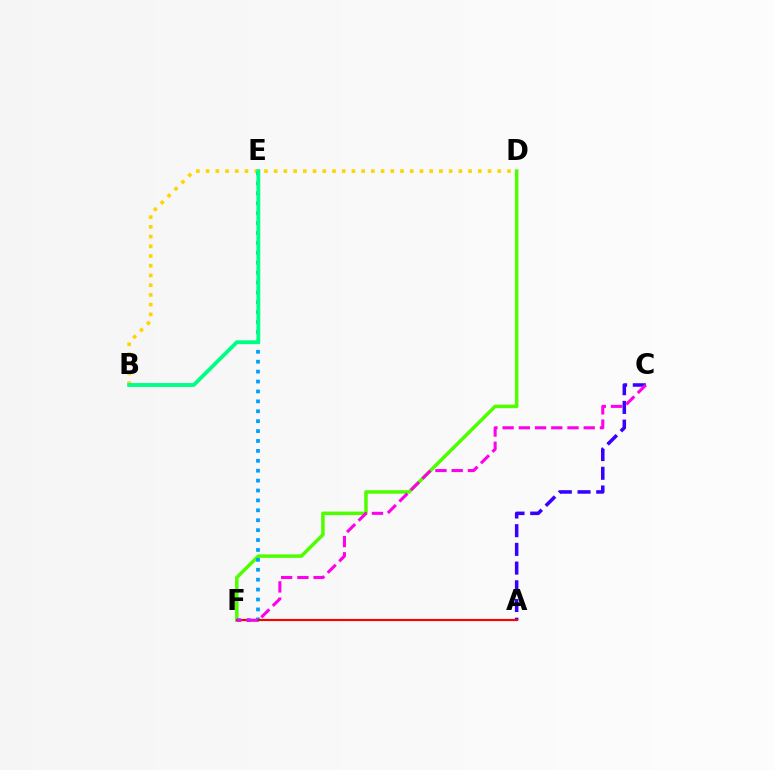{('D', 'F'): [{'color': '#4fff00', 'line_style': 'solid', 'thickness': 2.53}], ('B', 'D'): [{'color': '#ffd500', 'line_style': 'dotted', 'thickness': 2.64}], ('E', 'F'): [{'color': '#009eff', 'line_style': 'dotted', 'thickness': 2.69}], ('A', 'C'): [{'color': '#3700ff', 'line_style': 'dashed', 'thickness': 2.54}], ('B', 'E'): [{'color': '#00ff86', 'line_style': 'solid', 'thickness': 2.78}], ('A', 'F'): [{'color': '#ff0000', 'line_style': 'solid', 'thickness': 1.54}], ('C', 'F'): [{'color': '#ff00ed', 'line_style': 'dashed', 'thickness': 2.2}]}